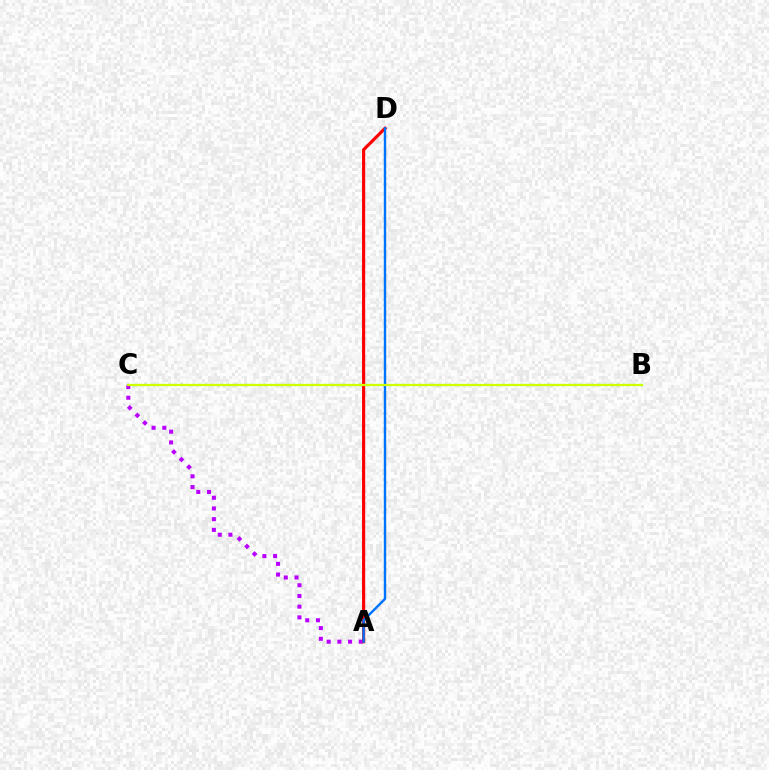{('A', 'C'): [{'color': '#b900ff', 'line_style': 'dotted', 'thickness': 2.91}], ('A', 'D'): [{'color': '#ff0000', 'line_style': 'solid', 'thickness': 2.27}, {'color': '#0074ff', 'line_style': 'solid', 'thickness': 1.73}], ('B', 'C'): [{'color': '#00ff5c', 'line_style': 'dotted', 'thickness': 1.62}, {'color': '#d1ff00', 'line_style': 'solid', 'thickness': 1.6}]}